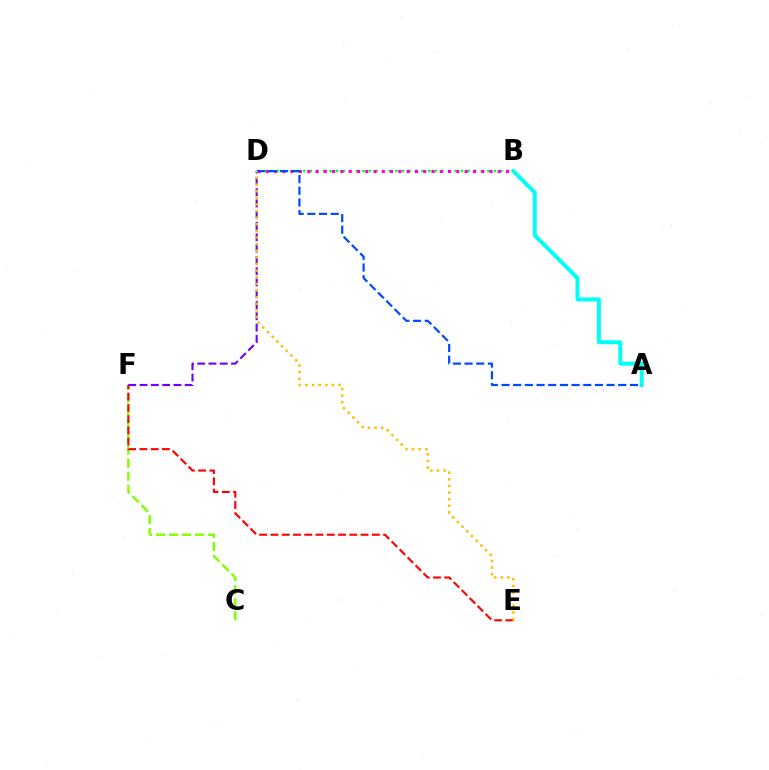{('B', 'D'): [{'color': '#00ff39', 'line_style': 'dotted', 'thickness': 1.79}, {'color': '#ff00cf', 'line_style': 'dotted', 'thickness': 2.25}], ('C', 'F'): [{'color': '#84ff00', 'line_style': 'dashed', 'thickness': 1.77}], ('A', 'B'): [{'color': '#00fff6', 'line_style': 'solid', 'thickness': 2.87}], ('A', 'D'): [{'color': '#004bff', 'line_style': 'dashed', 'thickness': 1.59}], ('E', 'F'): [{'color': '#ff0000', 'line_style': 'dashed', 'thickness': 1.53}], ('D', 'F'): [{'color': '#7200ff', 'line_style': 'dashed', 'thickness': 1.53}], ('D', 'E'): [{'color': '#ffbd00', 'line_style': 'dotted', 'thickness': 1.8}]}